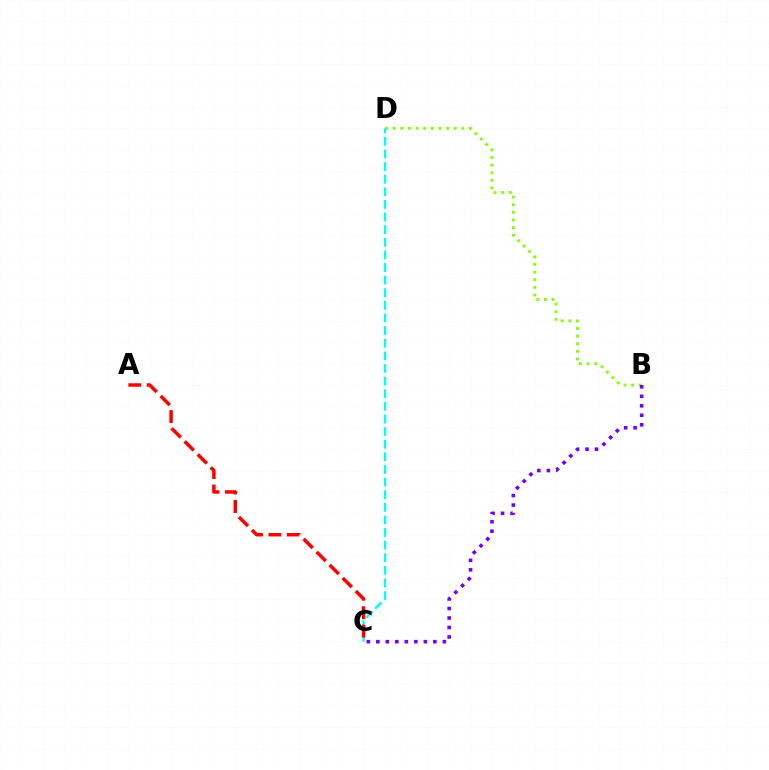{('B', 'D'): [{'color': '#84ff00', 'line_style': 'dotted', 'thickness': 2.07}], ('B', 'C'): [{'color': '#7200ff', 'line_style': 'dotted', 'thickness': 2.58}], ('C', 'D'): [{'color': '#00fff6', 'line_style': 'dashed', 'thickness': 1.71}], ('A', 'C'): [{'color': '#ff0000', 'line_style': 'dashed', 'thickness': 2.51}]}